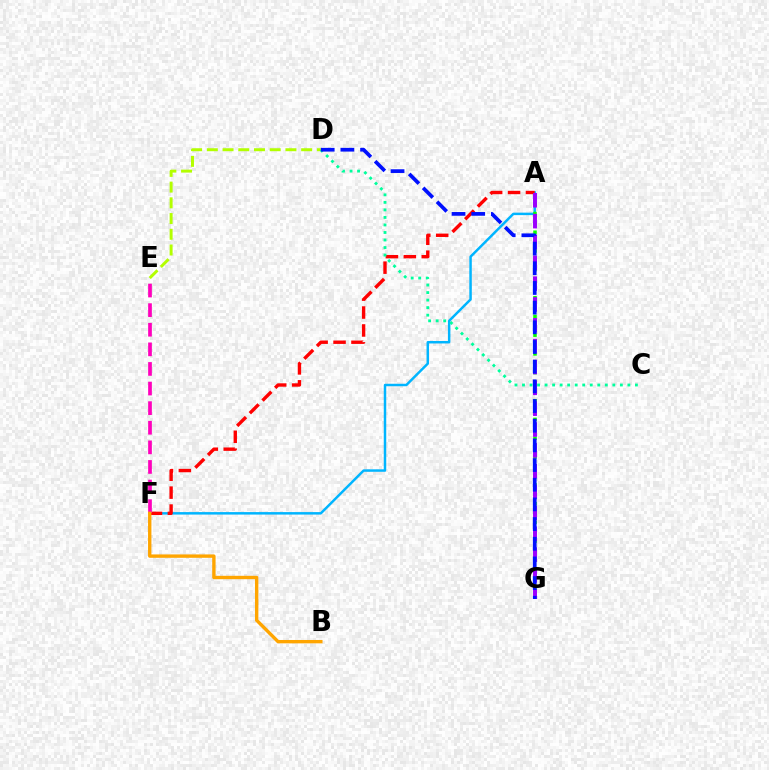{('A', 'F'): [{'color': '#00b5ff', 'line_style': 'solid', 'thickness': 1.79}, {'color': '#ff0000', 'line_style': 'dashed', 'thickness': 2.43}], ('A', 'G'): [{'color': '#08ff00', 'line_style': 'dotted', 'thickness': 2.54}, {'color': '#9b00ff', 'line_style': 'dashed', 'thickness': 2.83}], ('E', 'F'): [{'color': '#ff00bd', 'line_style': 'dashed', 'thickness': 2.66}], ('D', 'E'): [{'color': '#b3ff00', 'line_style': 'dashed', 'thickness': 2.14}], ('B', 'F'): [{'color': '#ffa500', 'line_style': 'solid', 'thickness': 2.43}], ('C', 'D'): [{'color': '#00ff9d', 'line_style': 'dotted', 'thickness': 2.05}], ('D', 'G'): [{'color': '#0010ff', 'line_style': 'dashed', 'thickness': 2.67}]}